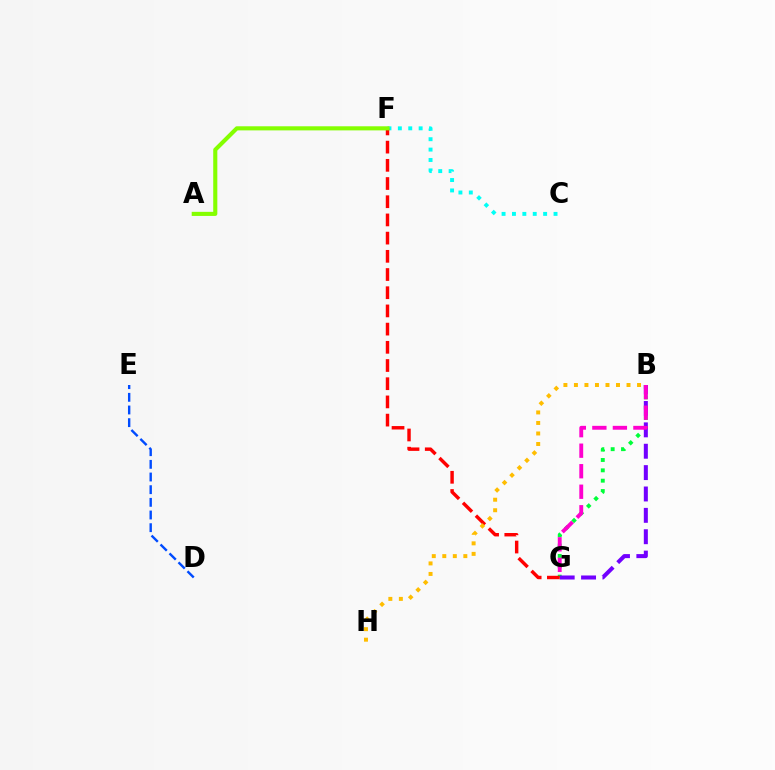{('B', 'G'): [{'color': '#00ff39', 'line_style': 'dotted', 'thickness': 2.81}, {'color': '#7200ff', 'line_style': 'dashed', 'thickness': 2.9}, {'color': '#ff00cf', 'line_style': 'dashed', 'thickness': 2.79}], ('C', 'F'): [{'color': '#00fff6', 'line_style': 'dotted', 'thickness': 2.82}], ('D', 'E'): [{'color': '#004bff', 'line_style': 'dashed', 'thickness': 1.72}], ('F', 'G'): [{'color': '#ff0000', 'line_style': 'dashed', 'thickness': 2.47}], ('A', 'F'): [{'color': '#84ff00', 'line_style': 'solid', 'thickness': 2.95}], ('B', 'H'): [{'color': '#ffbd00', 'line_style': 'dotted', 'thickness': 2.86}]}